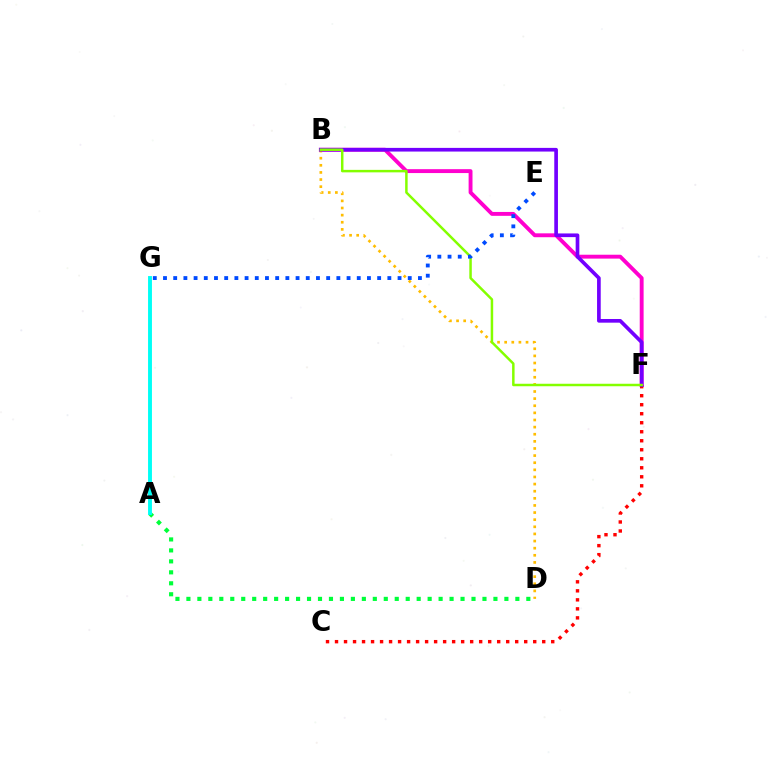{('B', 'F'): [{'color': '#ff00cf', 'line_style': 'solid', 'thickness': 2.8}, {'color': '#7200ff', 'line_style': 'solid', 'thickness': 2.64}, {'color': '#84ff00', 'line_style': 'solid', 'thickness': 1.79}], ('A', 'D'): [{'color': '#00ff39', 'line_style': 'dotted', 'thickness': 2.98}], ('A', 'G'): [{'color': '#00fff6', 'line_style': 'solid', 'thickness': 2.81}], ('B', 'D'): [{'color': '#ffbd00', 'line_style': 'dotted', 'thickness': 1.93}], ('C', 'F'): [{'color': '#ff0000', 'line_style': 'dotted', 'thickness': 2.45}], ('E', 'G'): [{'color': '#004bff', 'line_style': 'dotted', 'thickness': 2.77}]}